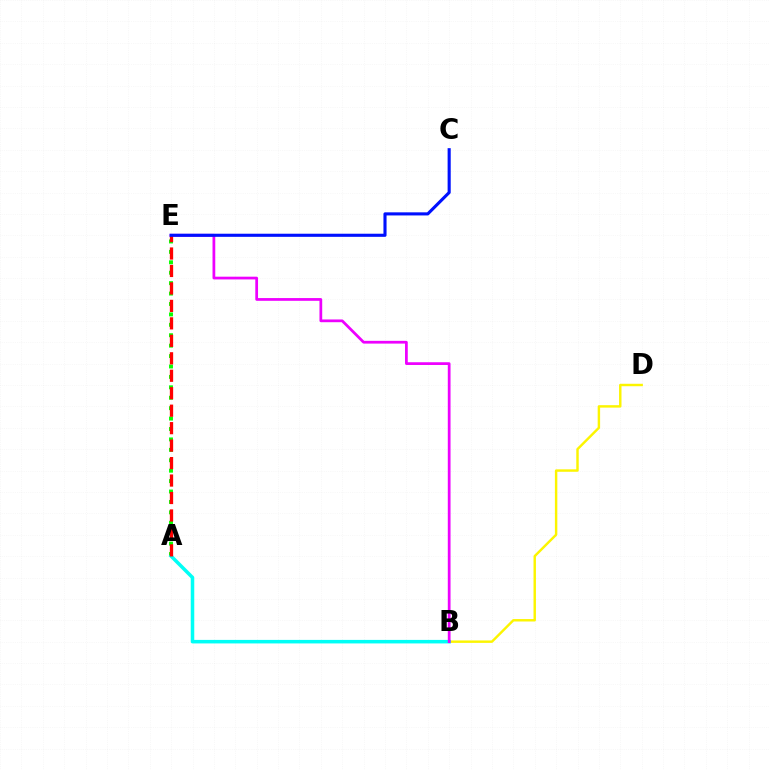{('B', 'D'): [{'color': '#fcf500', 'line_style': 'solid', 'thickness': 1.75}], ('A', 'E'): [{'color': '#08ff00', 'line_style': 'dotted', 'thickness': 2.83}, {'color': '#ff0000', 'line_style': 'dashed', 'thickness': 2.37}], ('A', 'B'): [{'color': '#00fff6', 'line_style': 'solid', 'thickness': 2.54}], ('B', 'E'): [{'color': '#ee00ff', 'line_style': 'solid', 'thickness': 1.98}], ('C', 'E'): [{'color': '#0010ff', 'line_style': 'solid', 'thickness': 2.24}]}